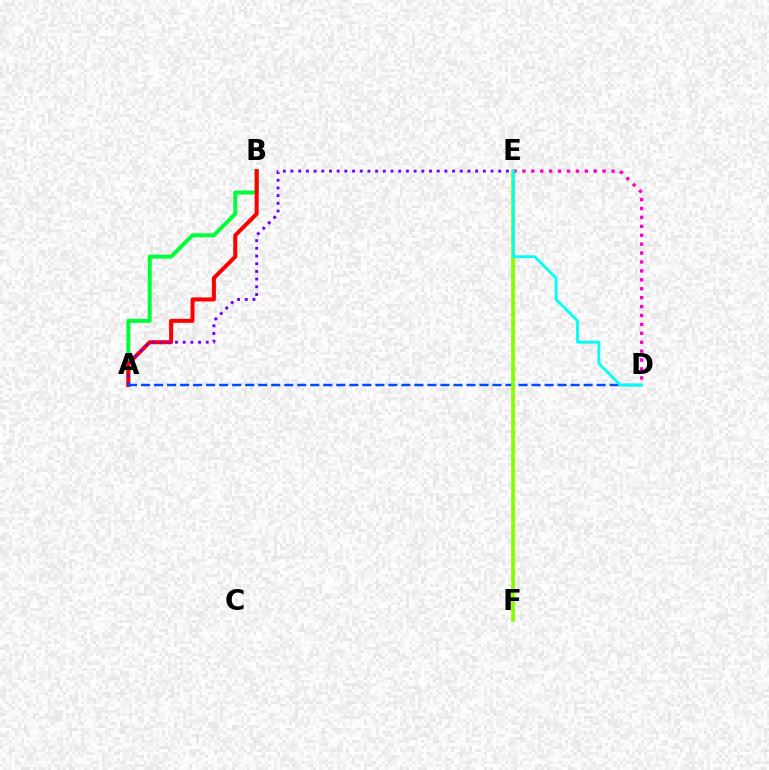{('E', 'F'): [{'color': '#ffbd00', 'line_style': 'dotted', 'thickness': 2.51}, {'color': '#84ff00', 'line_style': 'solid', 'thickness': 2.59}], ('A', 'B'): [{'color': '#00ff39', 'line_style': 'solid', 'thickness': 2.86}, {'color': '#ff0000', 'line_style': 'solid', 'thickness': 2.88}], ('A', 'E'): [{'color': '#7200ff', 'line_style': 'dotted', 'thickness': 2.09}], ('A', 'D'): [{'color': '#004bff', 'line_style': 'dashed', 'thickness': 1.77}], ('D', 'E'): [{'color': '#ff00cf', 'line_style': 'dotted', 'thickness': 2.42}, {'color': '#00fff6', 'line_style': 'solid', 'thickness': 2.02}]}